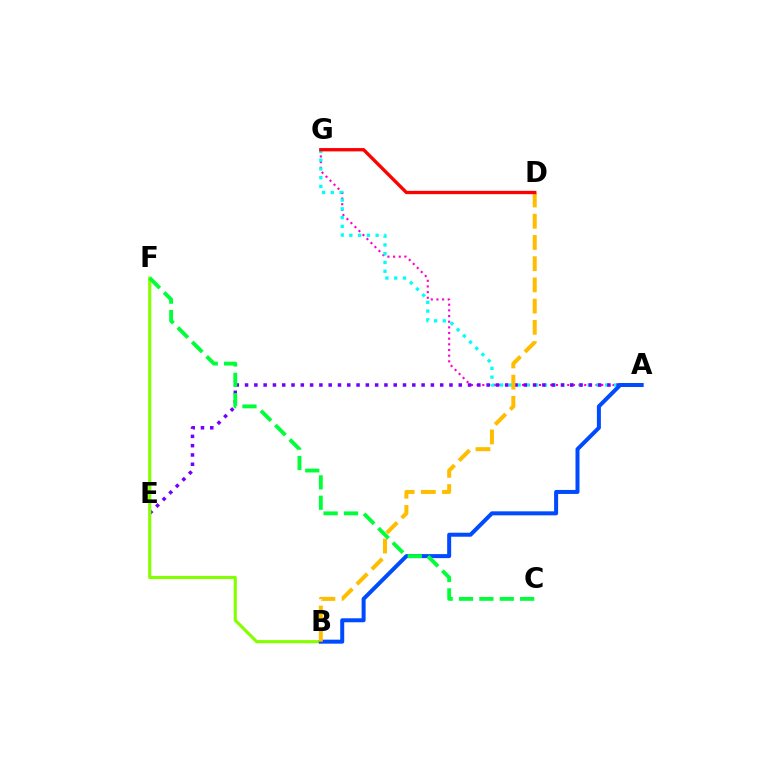{('A', 'G'): [{'color': '#ff00cf', 'line_style': 'dotted', 'thickness': 1.54}, {'color': '#00fff6', 'line_style': 'dotted', 'thickness': 2.38}], ('A', 'E'): [{'color': '#7200ff', 'line_style': 'dotted', 'thickness': 2.52}], ('B', 'F'): [{'color': '#84ff00', 'line_style': 'solid', 'thickness': 2.26}], ('A', 'B'): [{'color': '#004bff', 'line_style': 'solid', 'thickness': 2.88}], ('B', 'D'): [{'color': '#ffbd00', 'line_style': 'dashed', 'thickness': 2.88}], ('C', 'F'): [{'color': '#00ff39', 'line_style': 'dashed', 'thickness': 2.77}], ('D', 'G'): [{'color': '#ff0000', 'line_style': 'solid', 'thickness': 2.4}]}